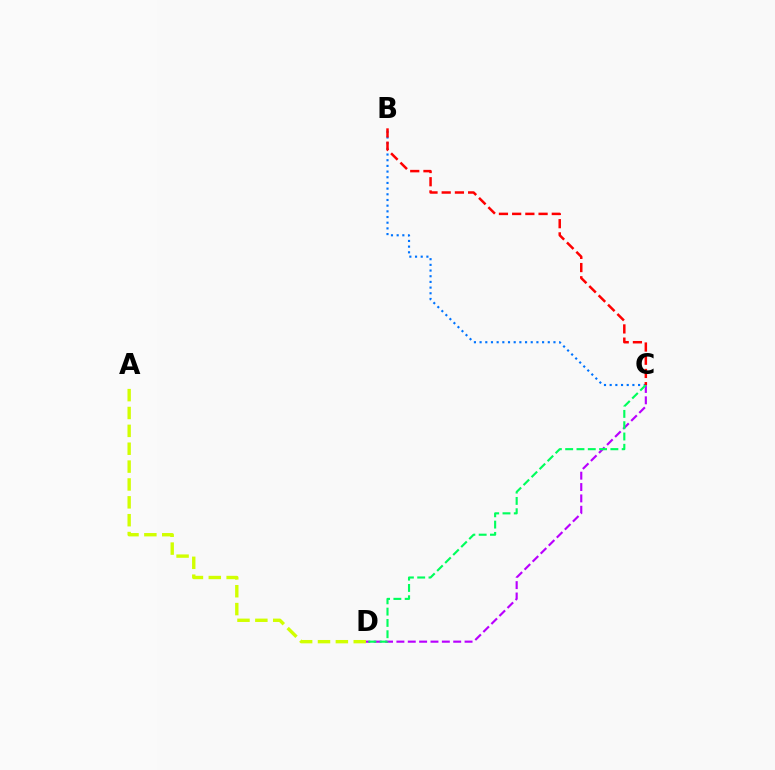{('A', 'D'): [{'color': '#d1ff00', 'line_style': 'dashed', 'thickness': 2.43}], ('B', 'C'): [{'color': '#0074ff', 'line_style': 'dotted', 'thickness': 1.54}, {'color': '#ff0000', 'line_style': 'dashed', 'thickness': 1.79}], ('C', 'D'): [{'color': '#b900ff', 'line_style': 'dashed', 'thickness': 1.54}, {'color': '#00ff5c', 'line_style': 'dashed', 'thickness': 1.54}]}